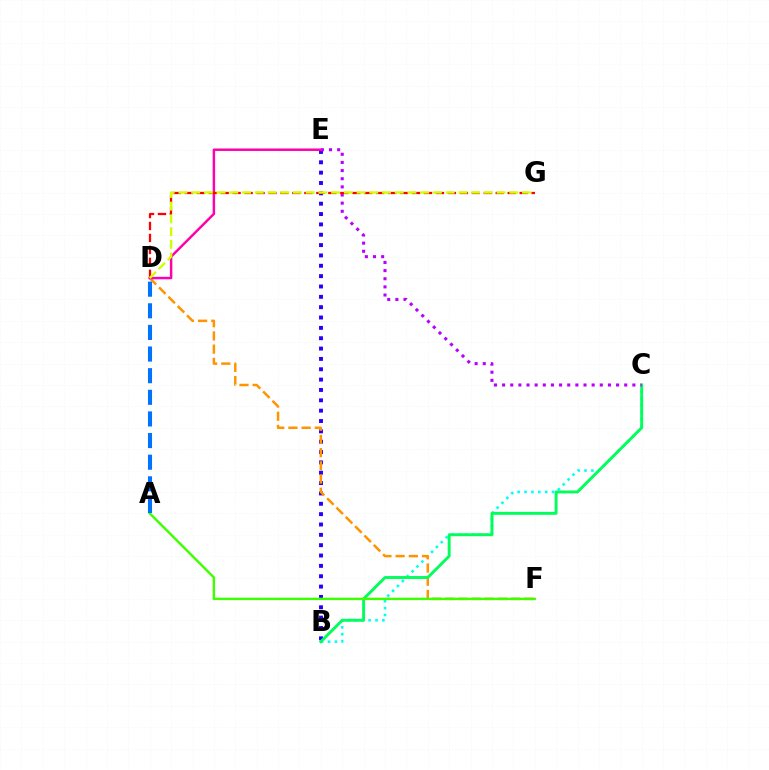{('B', 'E'): [{'color': '#2500ff', 'line_style': 'dotted', 'thickness': 2.81}], ('B', 'C'): [{'color': '#00fff6', 'line_style': 'dotted', 'thickness': 1.87}, {'color': '#00ff5c', 'line_style': 'solid', 'thickness': 2.1}], ('D', 'F'): [{'color': '#ff9400', 'line_style': 'dashed', 'thickness': 1.79}], ('C', 'E'): [{'color': '#b900ff', 'line_style': 'dotted', 'thickness': 2.21}], ('D', 'E'): [{'color': '#ff00ac', 'line_style': 'solid', 'thickness': 1.78}], ('D', 'G'): [{'color': '#ff0000', 'line_style': 'dashed', 'thickness': 1.62}, {'color': '#d1ff00', 'line_style': 'dashed', 'thickness': 1.73}], ('A', 'F'): [{'color': '#3dff00', 'line_style': 'solid', 'thickness': 1.73}], ('A', 'D'): [{'color': '#0074ff', 'line_style': 'dashed', 'thickness': 2.94}]}